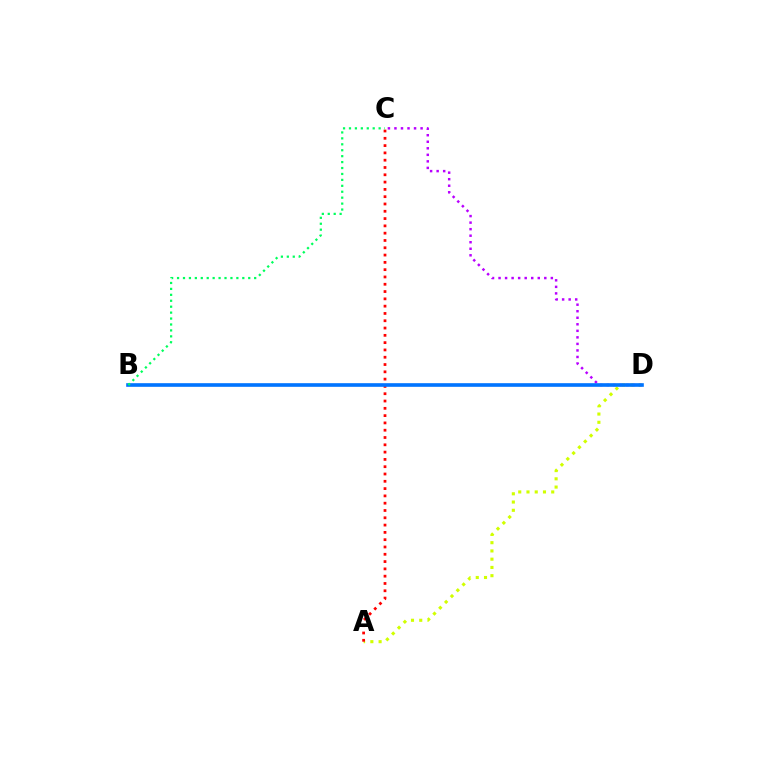{('A', 'D'): [{'color': '#d1ff00', 'line_style': 'dotted', 'thickness': 2.24}], ('C', 'D'): [{'color': '#b900ff', 'line_style': 'dotted', 'thickness': 1.78}], ('A', 'C'): [{'color': '#ff0000', 'line_style': 'dotted', 'thickness': 1.98}], ('B', 'D'): [{'color': '#0074ff', 'line_style': 'solid', 'thickness': 2.61}], ('B', 'C'): [{'color': '#00ff5c', 'line_style': 'dotted', 'thickness': 1.61}]}